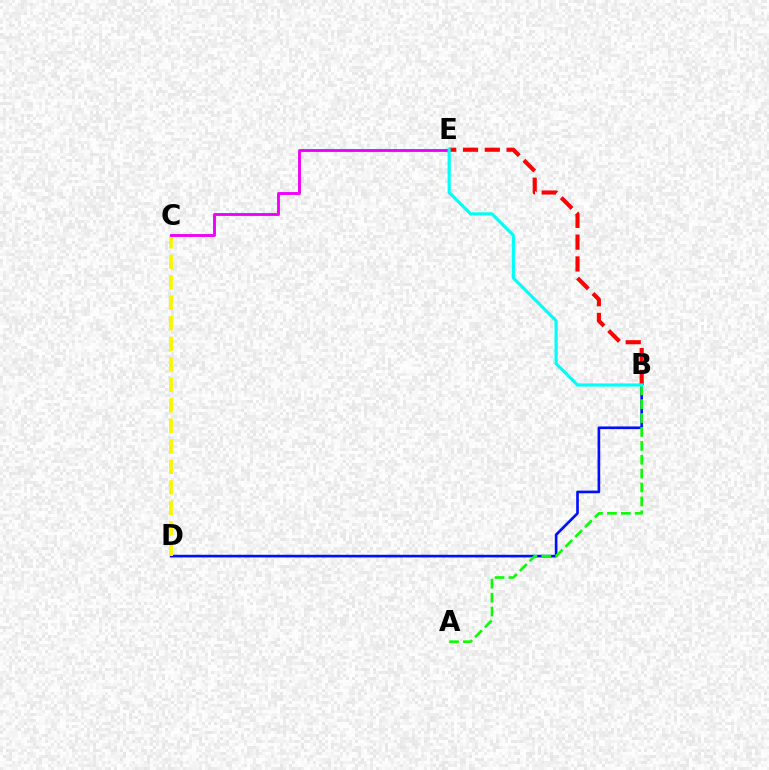{('B', 'D'): [{'color': '#0010ff', 'line_style': 'solid', 'thickness': 1.92}], ('C', 'D'): [{'color': '#fcf500', 'line_style': 'dashed', 'thickness': 2.79}], ('C', 'E'): [{'color': '#ee00ff', 'line_style': 'solid', 'thickness': 2.07}], ('B', 'E'): [{'color': '#ff0000', 'line_style': 'dashed', 'thickness': 2.96}, {'color': '#00fff6', 'line_style': 'solid', 'thickness': 2.28}], ('A', 'B'): [{'color': '#08ff00', 'line_style': 'dashed', 'thickness': 1.89}]}